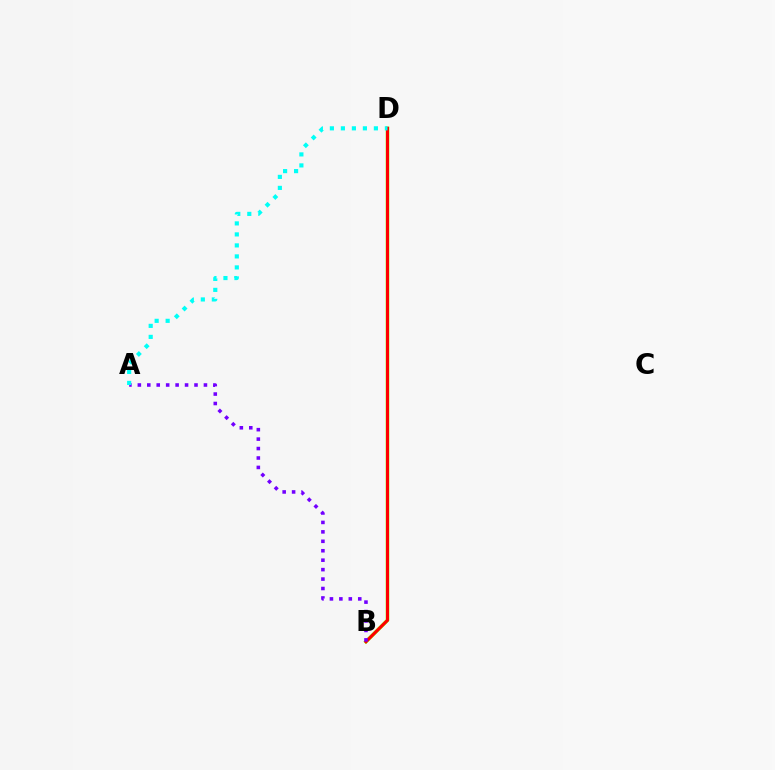{('B', 'D'): [{'color': '#84ff00', 'line_style': 'solid', 'thickness': 2.58}, {'color': '#ff0000', 'line_style': 'solid', 'thickness': 2.19}], ('A', 'B'): [{'color': '#7200ff', 'line_style': 'dotted', 'thickness': 2.57}], ('A', 'D'): [{'color': '#00fff6', 'line_style': 'dotted', 'thickness': 2.99}]}